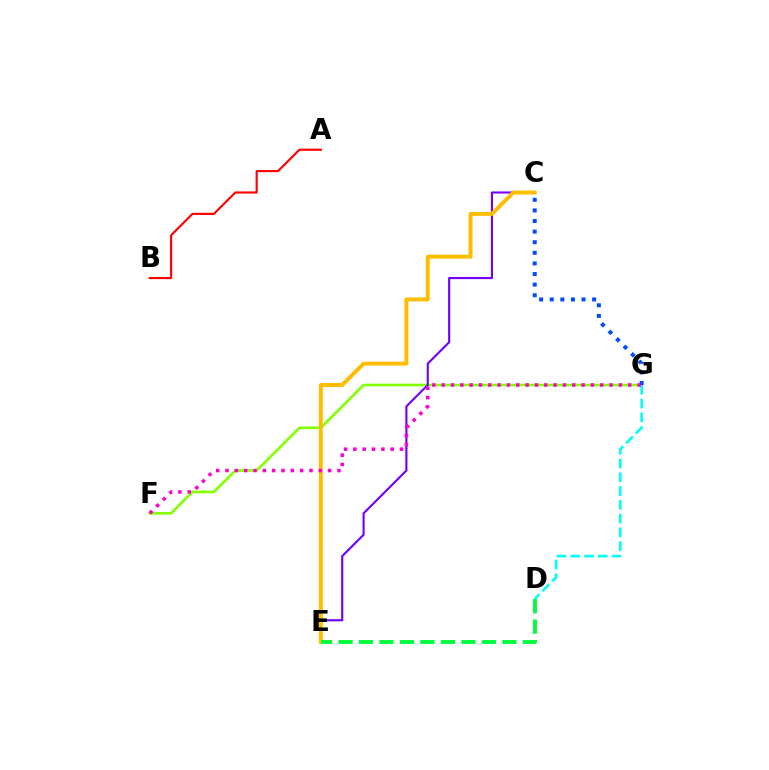{('F', 'G'): [{'color': '#84ff00', 'line_style': 'solid', 'thickness': 1.88}, {'color': '#ff00cf', 'line_style': 'dotted', 'thickness': 2.53}], ('C', 'E'): [{'color': '#7200ff', 'line_style': 'solid', 'thickness': 1.53}, {'color': '#ffbd00', 'line_style': 'solid', 'thickness': 2.85}], ('D', 'G'): [{'color': '#00fff6', 'line_style': 'dashed', 'thickness': 1.87}], ('C', 'G'): [{'color': '#004bff', 'line_style': 'dotted', 'thickness': 2.88}], ('D', 'E'): [{'color': '#00ff39', 'line_style': 'dashed', 'thickness': 2.78}], ('A', 'B'): [{'color': '#ff0000', 'line_style': 'solid', 'thickness': 1.54}]}